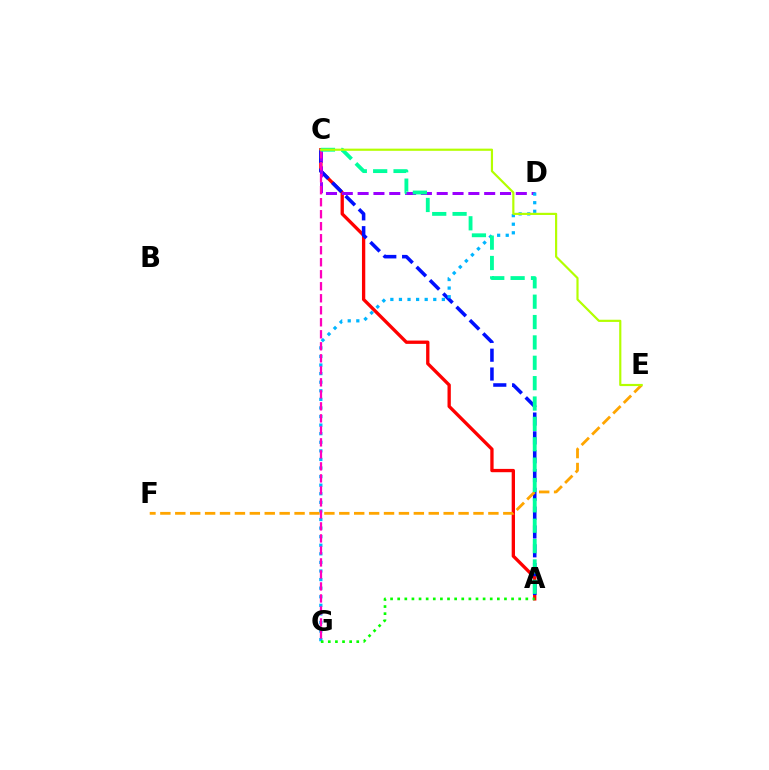{('A', 'C'): [{'color': '#ff0000', 'line_style': 'solid', 'thickness': 2.39}, {'color': '#0010ff', 'line_style': 'dashed', 'thickness': 2.56}, {'color': '#00ff9d', 'line_style': 'dashed', 'thickness': 2.77}], ('C', 'D'): [{'color': '#9b00ff', 'line_style': 'dashed', 'thickness': 2.15}], ('E', 'F'): [{'color': '#ffa500', 'line_style': 'dashed', 'thickness': 2.03}], ('D', 'G'): [{'color': '#00b5ff', 'line_style': 'dotted', 'thickness': 2.33}], ('C', 'G'): [{'color': '#ff00bd', 'line_style': 'dashed', 'thickness': 1.63}], ('A', 'G'): [{'color': '#08ff00', 'line_style': 'dotted', 'thickness': 1.93}], ('C', 'E'): [{'color': '#b3ff00', 'line_style': 'solid', 'thickness': 1.57}]}